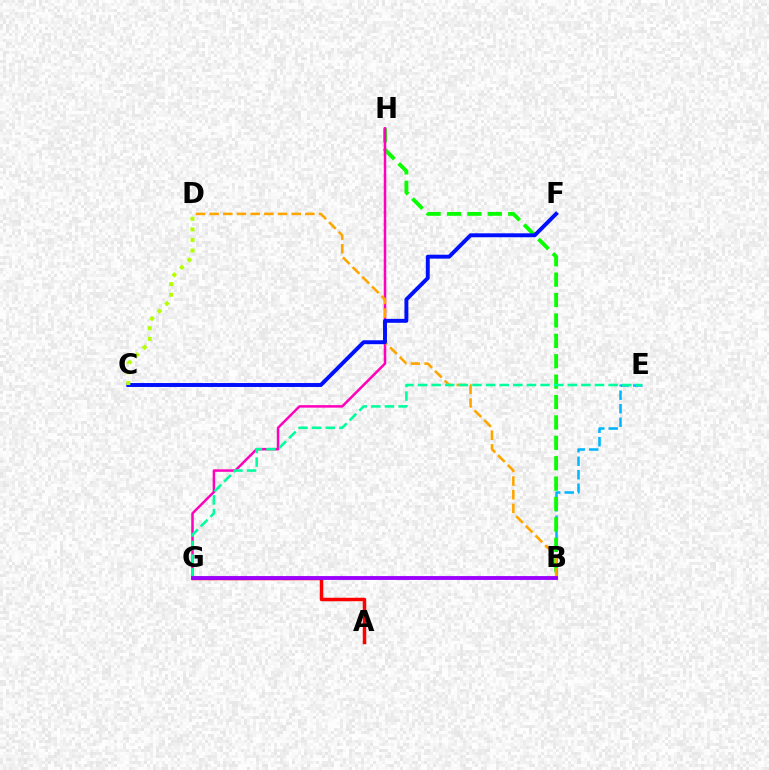{('B', 'E'): [{'color': '#00b5ff', 'line_style': 'dashed', 'thickness': 1.83}], ('B', 'H'): [{'color': '#08ff00', 'line_style': 'dashed', 'thickness': 2.77}], ('G', 'H'): [{'color': '#ff00bd', 'line_style': 'solid', 'thickness': 1.81}], ('B', 'D'): [{'color': '#ffa500', 'line_style': 'dashed', 'thickness': 1.86}], ('A', 'G'): [{'color': '#ff0000', 'line_style': 'solid', 'thickness': 2.51}], ('E', 'G'): [{'color': '#00ff9d', 'line_style': 'dashed', 'thickness': 1.85}], ('C', 'F'): [{'color': '#0010ff', 'line_style': 'solid', 'thickness': 2.83}], ('B', 'G'): [{'color': '#9b00ff', 'line_style': 'solid', 'thickness': 2.78}], ('C', 'D'): [{'color': '#b3ff00', 'line_style': 'dotted', 'thickness': 2.88}]}